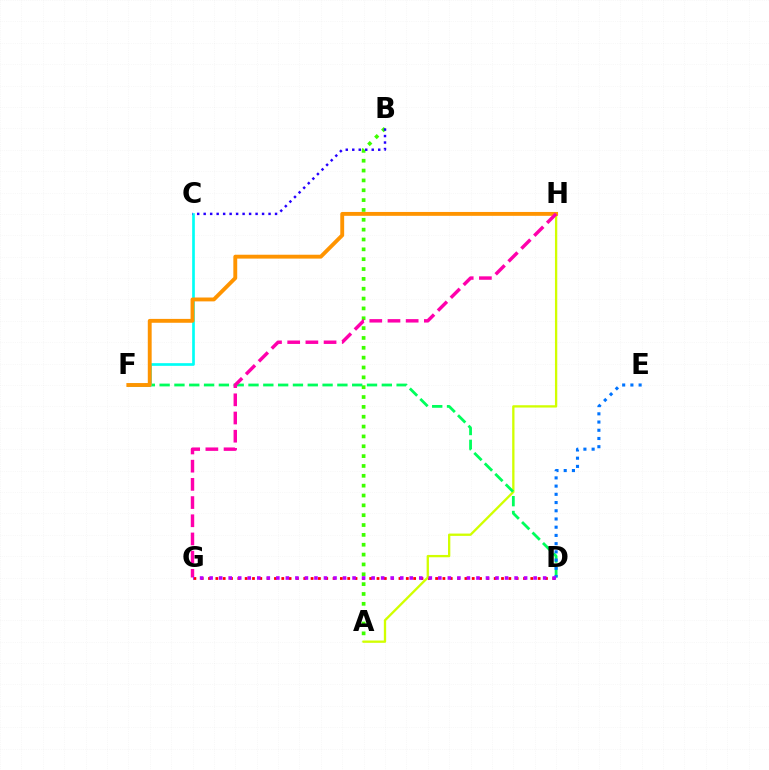{('D', 'G'): [{'color': '#ff0000', 'line_style': 'dotted', 'thickness': 1.99}, {'color': '#b900ff', 'line_style': 'dotted', 'thickness': 2.59}], ('A', 'B'): [{'color': '#3dff00', 'line_style': 'dotted', 'thickness': 2.68}], ('A', 'H'): [{'color': '#d1ff00', 'line_style': 'solid', 'thickness': 1.67}], ('D', 'F'): [{'color': '#00ff5c', 'line_style': 'dashed', 'thickness': 2.01}], ('C', 'F'): [{'color': '#00fff6', 'line_style': 'solid', 'thickness': 1.93}], ('F', 'H'): [{'color': '#ff9400', 'line_style': 'solid', 'thickness': 2.79}], ('D', 'E'): [{'color': '#0074ff', 'line_style': 'dotted', 'thickness': 2.23}], ('G', 'H'): [{'color': '#ff00ac', 'line_style': 'dashed', 'thickness': 2.47}], ('B', 'C'): [{'color': '#2500ff', 'line_style': 'dotted', 'thickness': 1.76}]}